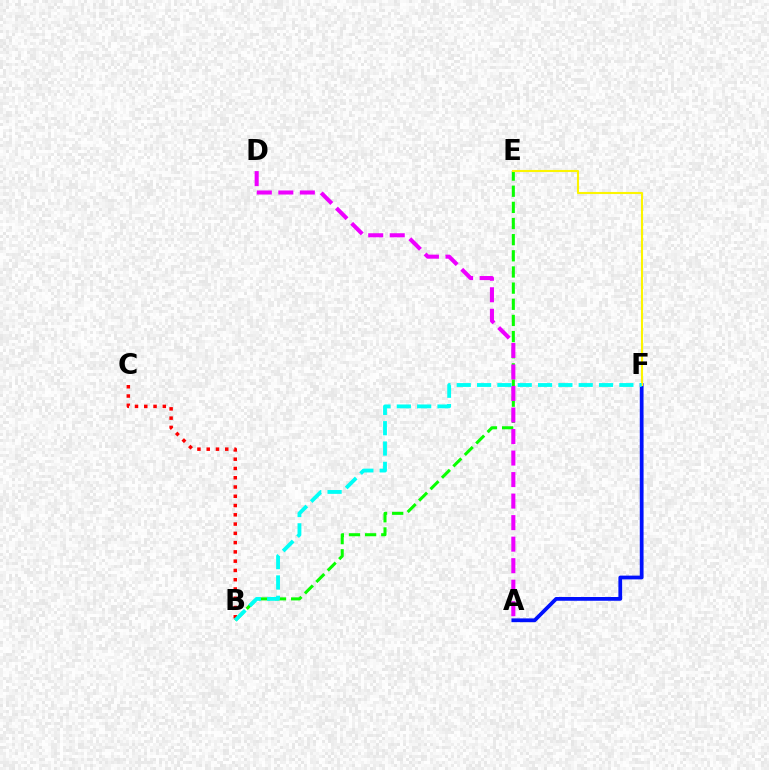{('B', 'C'): [{'color': '#ff0000', 'line_style': 'dotted', 'thickness': 2.52}], ('A', 'F'): [{'color': '#0010ff', 'line_style': 'solid', 'thickness': 2.71}], ('B', 'E'): [{'color': '#08ff00', 'line_style': 'dashed', 'thickness': 2.19}], ('E', 'F'): [{'color': '#fcf500', 'line_style': 'solid', 'thickness': 1.51}], ('A', 'D'): [{'color': '#ee00ff', 'line_style': 'dashed', 'thickness': 2.92}], ('B', 'F'): [{'color': '#00fff6', 'line_style': 'dashed', 'thickness': 2.76}]}